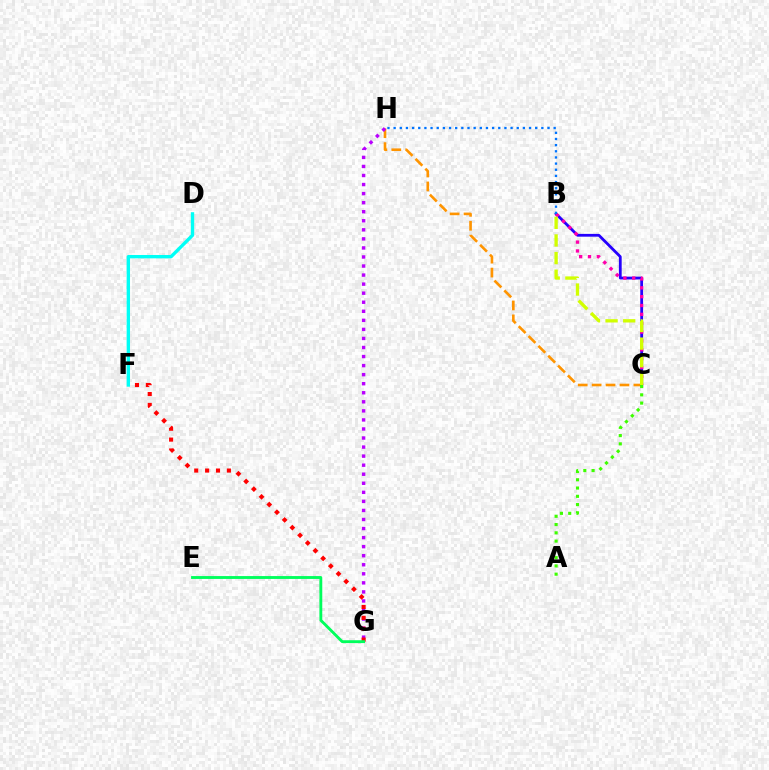{('C', 'H'): [{'color': '#ff9400', 'line_style': 'dashed', 'thickness': 1.89}], ('D', 'F'): [{'color': '#00fff6', 'line_style': 'solid', 'thickness': 2.42}], ('B', 'C'): [{'color': '#2500ff', 'line_style': 'solid', 'thickness': 2.01}, {'color': '#ff00ac', 'line_style': 'dotted', 'thickness': 2.4}, {'color': '#d1ff00', 'line_style': 'dashed', 'thickness': 2.39}], ('G', 'H'): [{'color': '#b900ff', 'line_style': 'dotted', 'thickness': 2.46}], ('F', 'G'): [{'color': '#ff0000', 'line_style': 'dotted', 'thickness': 2.96}], ('E', 'G'): [{'color': '#00ff5c', 'line_style': 'solid', 'thickness': 2.06}], ('A', 'C'): [{'color': '#3dff00', 'line_style': 'dotted', 'thickness': 2.25}], ('B', 'H'): [{'color': '#0074ff', 'line_style': 'dotted', 'thickness': 1.67}]}